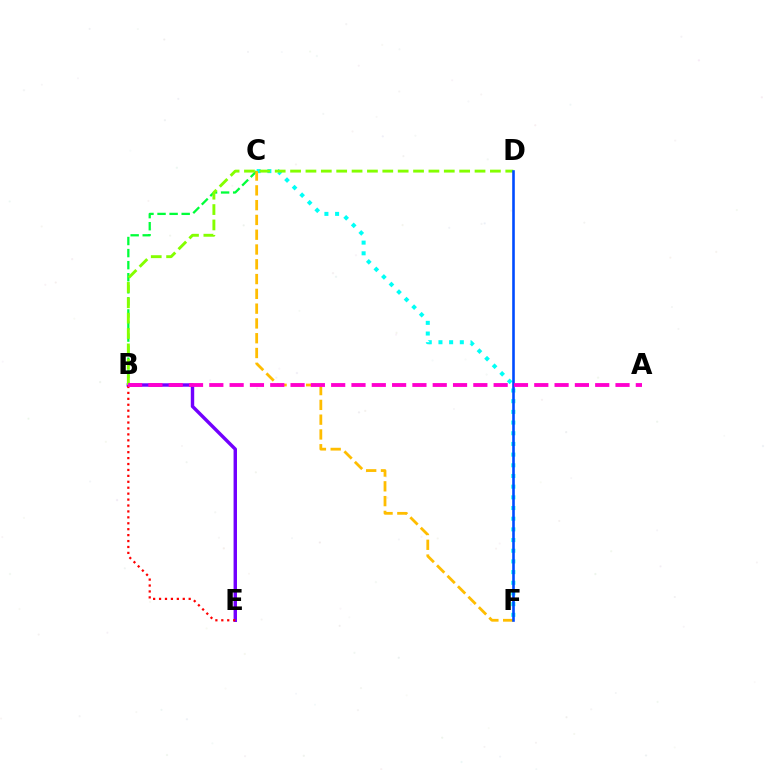{('C', 'F'): [{'color': '#00fff6', 'line_style': 'dotted', 'thickness': 2.9}, {'color': '#ffbd00', 'line_style': 'dashed', 'thickness': 2.01}], ('B', 'C'): [{'color': '#00ff39', 'line_style': 'dashed', 'thickness': 1.64}], ('B', 'E'): [{'color': '#7200ff', 'line_style': 'solid', 'thickness': 2.47}, {'color': '#ff0000', 'line_style': 'dotted', 'thickness': 1.61}], ('B', 'D'): [{'color': '#84ff00', 'line_style': 'dashed', 'thickness': 2.09}], ('D', 'F'): [{'color': '#004bff', 'line_style': 'solid', 'thickness': 1.88}], ('A', 'B'): [{'color': '#ff00cf', 'line_style': 'dashed', 'thickness': 2.76}]}